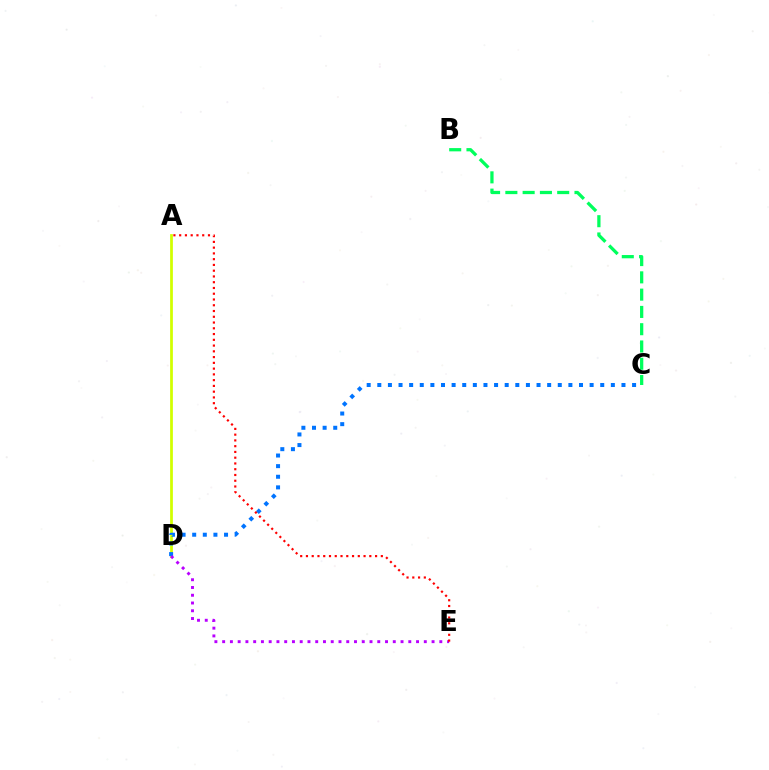{('A', 'D'): [{'color': '#d1ff00', 'line_style': 'solid', 'thickness': 1.98}], ('C', 'D'): [{'color': '#0074ff', 'line_style': 'dotted', 'thickness': 2.88}], ('D', 'E'): [{'color': '#b900ff', 'line_style': 'dotted', 'thickness': 2.11}], ('B', 'C'): [{'color': '#00ff5c', 'line_style': 'dashed', 'thickness': 2.35}], ('A', 'E'): [{'color': '#ff0000', 'line_style': 'dotted', 'thickness': 1.57}]}